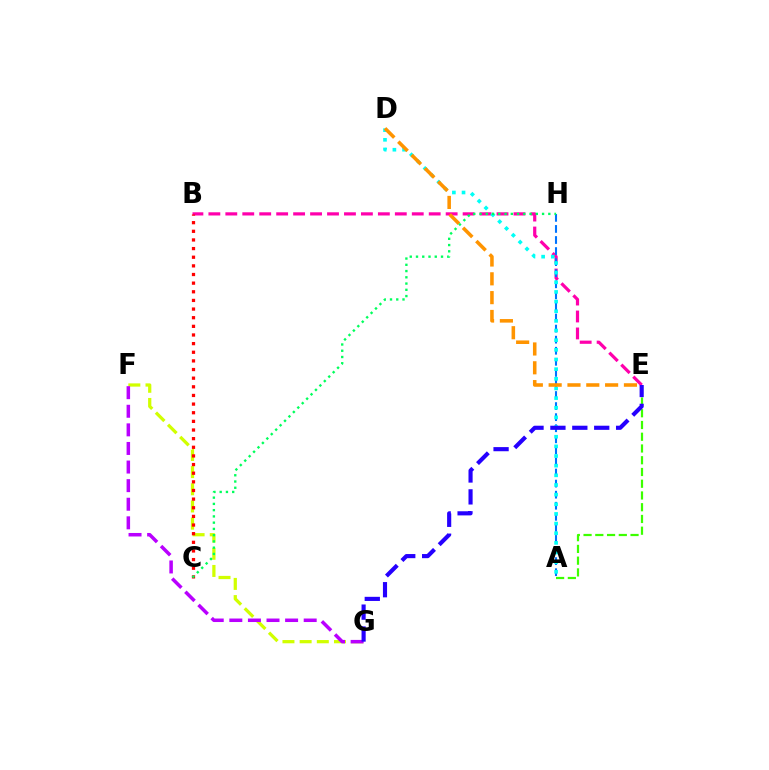{('B', 'E'): [{'color': '#ff00ac', 'line_style': 'dashed', 'thickness': 2.3}], ('F', 'G'): [{'color': '#d1ff00', 'line_style': 'dashed', 'thickness': 2.33}, {'color': '#b900ff', 'line_style': 'dashed', 'thickness': 2.53}], ('B', 'C'): [{'color': '#ff0000', 'line_style': 'dotted', 'thickness': 2.35}], ('A', 'H'): [{'color': '#0074ff', 'line_style': 'dashed', 'thickness': 1.5}], ('A', 'D'): [{'color': '#00fff6', 'line_style': 'dotted', 'thickness': 2.62}], ('D', 'E'): [{'color': '#ff9400', 'line_style': 'dashed', 'thickness': 2.56}], ('A', 'E'): [{'color': '#3dff00', 'line_style': 'dashed', 'thickness': 1.6}], ('E', 'G'): [{'color': '#2500ff', 'line_style': 'dashed', 'thickness': 2.98}], ('C', 'H'): [{'color': '#00ff5c', 'line_style': 'dotted', 'thickness': 1.7}]}